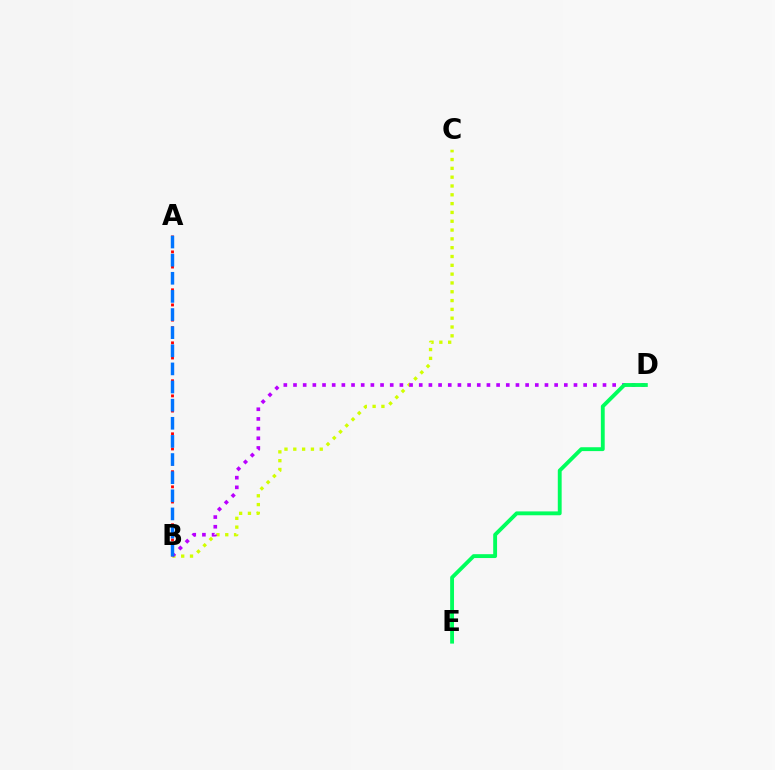{('A', 'B'): [{'color': '#ff0000', 'line_style': 'dotted', 'thickness': 2.06}, {'color': '#0074ff', 'line_style': 'dashed', 'thickness': 2.46}], ('B', 'C'): [{'color': '#d1ff00', 'line_style': 'dotted', 'thickness': 2.39}], ('B', 'D'): [{'color': '#b900ff', 'line_style': 'dotted', 'thickness': 2.63}], ('D', 'E'): [{'color': '#00ff5c', 'line_style': 'solid', 'thickness': 2.78}]}